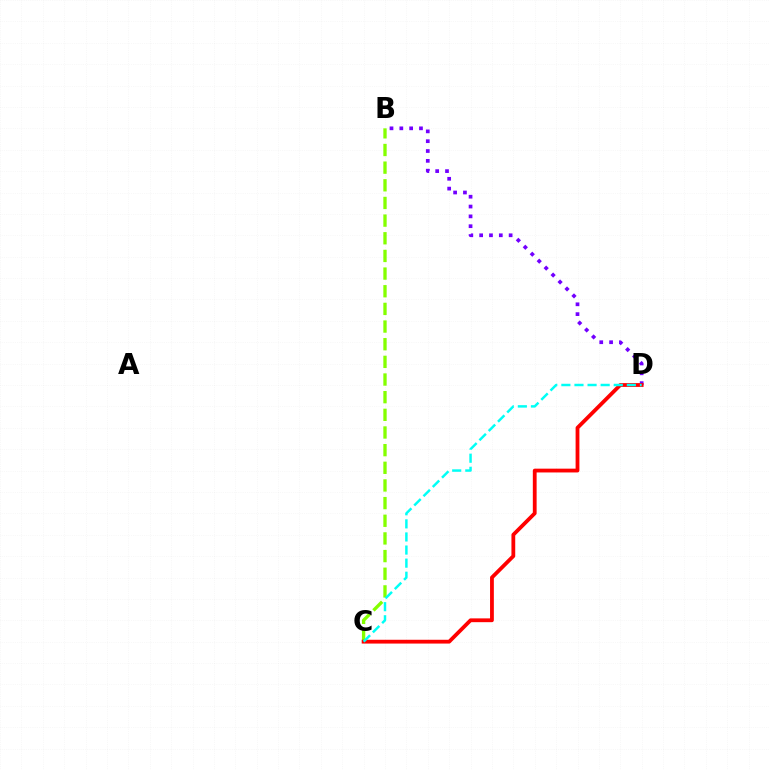{('B', 'D'): [{'color': '#7200ff', 'line_style': 'dotted', 'thickness': 2.67}], ('B', 'C'): [{'color': '#84ff00', 'line_style': 'dashed', 'thickness': 2.4}], ('C', 'D'): [{'color': '#ff0000', 'line_style': 'solid', 'thickness': 2.73}, {'color': '#00fff6', 'line_style': 'dashed', 'thickness': 1.78}]}